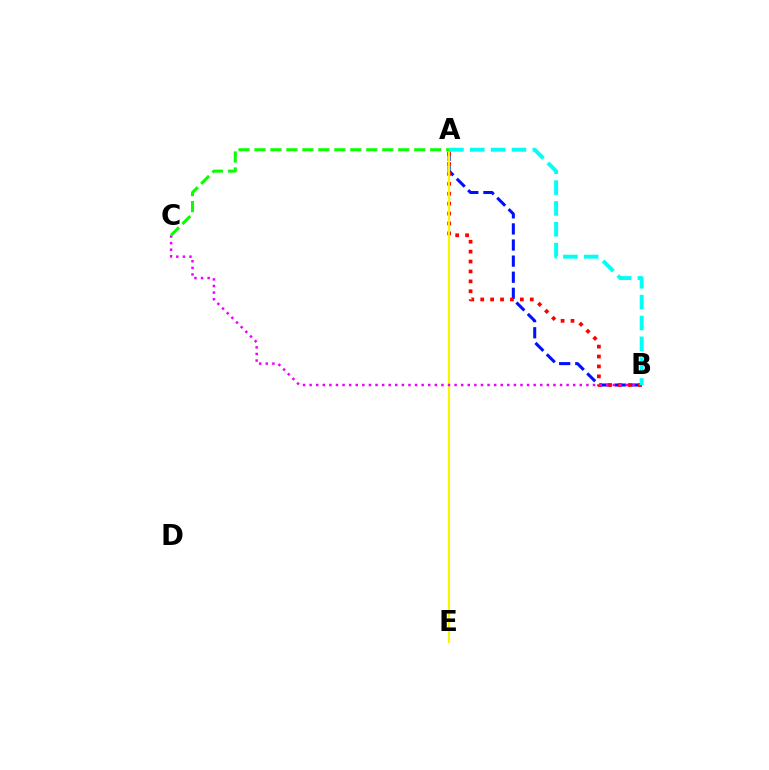{('A', 'B'): [{'color': '#0010ff', 'line_style': 'dashed', 'thickness': 2.19}, {'color': '#ff0000', 'line_style': 'dotted', 'thickness': 2.69}, {'color': '#00fff6', 'line_style': 'dashed', 'thickness': 2.83}], ('A', 'E'): [{'color': '#fcf500', 'line_style': 'solid', 'thickness': 1.54}], ('B', 'C'): [{'color': '#ee00ff', 'line_style': 'dotted', 'thickness': 1.79}], ('A', 'C'): [{'color': '#08ff00', 'line_style': 'dashed', 'thickness': 2.17}]}